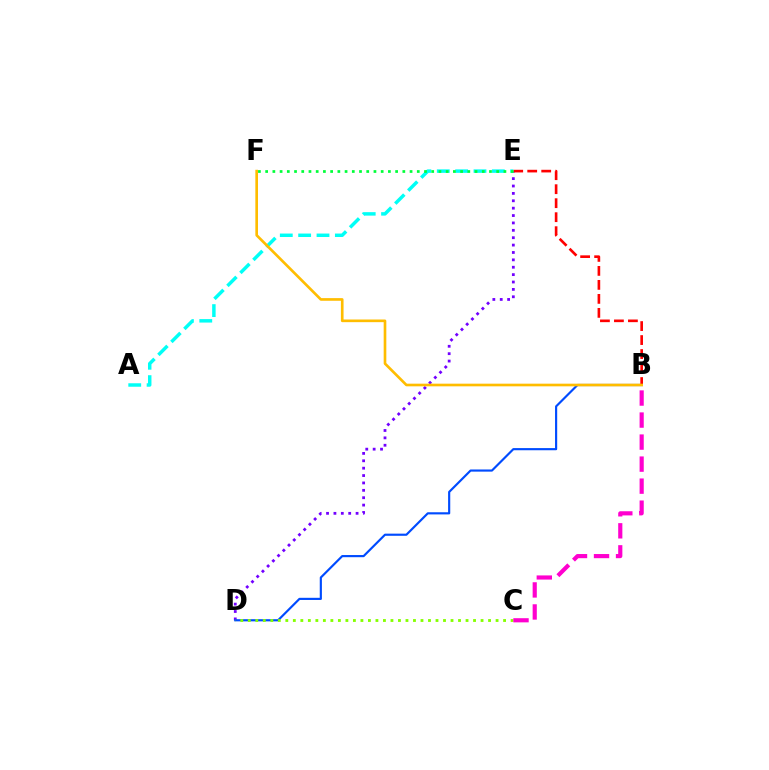{('D', 'E'): [{'color': '#7200ff', 'line_style': 'dotted', 'thickness': 2.01}], ('B', 'D'): [{'color': '#004bff', 'line_style': 'solid', 'thickness': 1.55}], ('C', 'D'): [{'color': '#84ff00', 'line_style': 'dotted', 'thickness': 2.04}], ('B', 'E'): [{'color': '#ff0000', 'line_style': 'dashed', 'thickness': 1.9}], ('B', 'C'): [{'color': '#ff00cf', 'line_style': 'dashed', 'thickness': 2.99}], ('A', 'E'): [{'color': '#00fff6', 'line_style': 'dashed', 'thickness': 2.49}], ('B', 'F'): [{'color': '#ffbd00', 'line_style': 'solid', 'thickness': 1.91}], ('E', 'F'): [{'color': '#00ff39', 'line_style': 'dotted', 'thickness': 1.96}]}